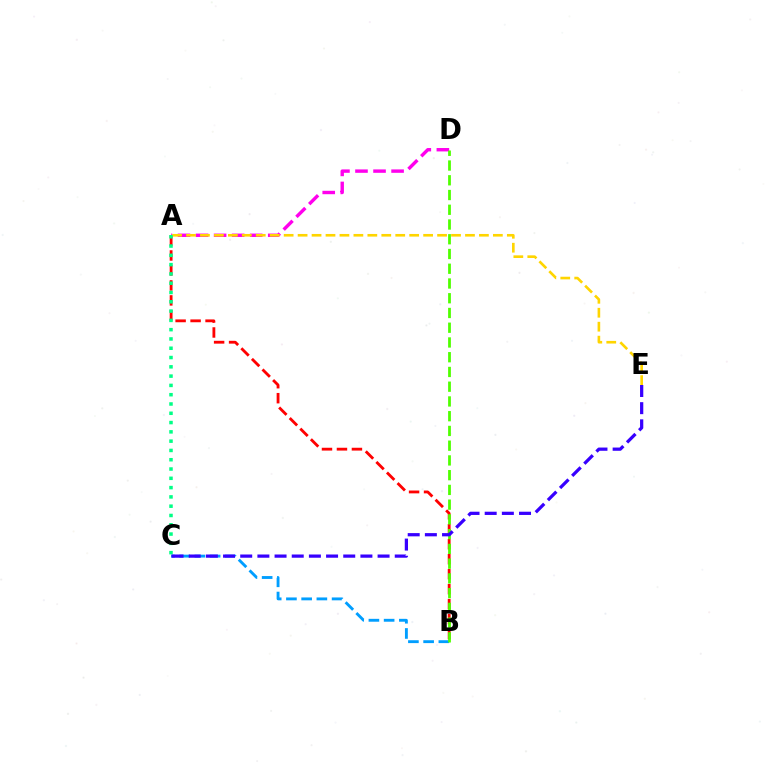{('A', 'D'): [{'color': '#ff00ed', 'line_style': 'dashed', 'thickness': 2.45}], ('A', 'B'): [{'color': '#ff0000', 'line_style': 'dashed', 'thickness': 2.03}], ('A', 'E'): [{'color': '#ffd500', 'line_style': 'dashed', 'thickness': 1.89}], ('B', 'C'): [{'color': '#009eff', 'line_style': 'dashed', 'thickness': 2.07}], ('B', 'D'): [{'color': '#4fff00', 'line_style': 'dashed', 'thickness': 2.0}], ('A', 'C'): [{'color': '#00ff86', 'line_style': 'dotted', 'thickness': 2.52}], ('C', 'E'): [{'color': '#3700ff', 'line_style': 'dashed', 'thickness': 2.33}]}